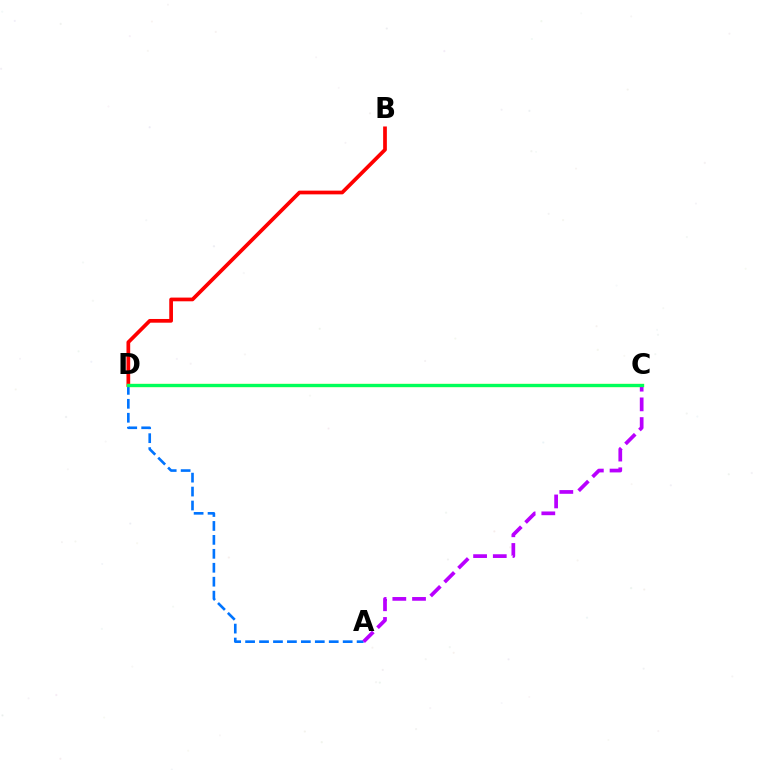{('B', 'D'): [{'color': '#ff0000', 'line_style': 'solid', 'thickness': 2.68}], ('C', 'D'): [{'color': '#d1ff00', 'line_style': 'solid', 'thickness': 2.36}, {'color': '#00ff5c', 'line_style': 'solid', 'thickness': 2.32}], ('A', 'D'): [{'color': '#0074ff', 'line_style': 'dashed', 'thickness': 1.89}], ('A', 'C'): [{'color': '#b900ff', 'line_style': 'dashed', 'thickness': 2.68}]}